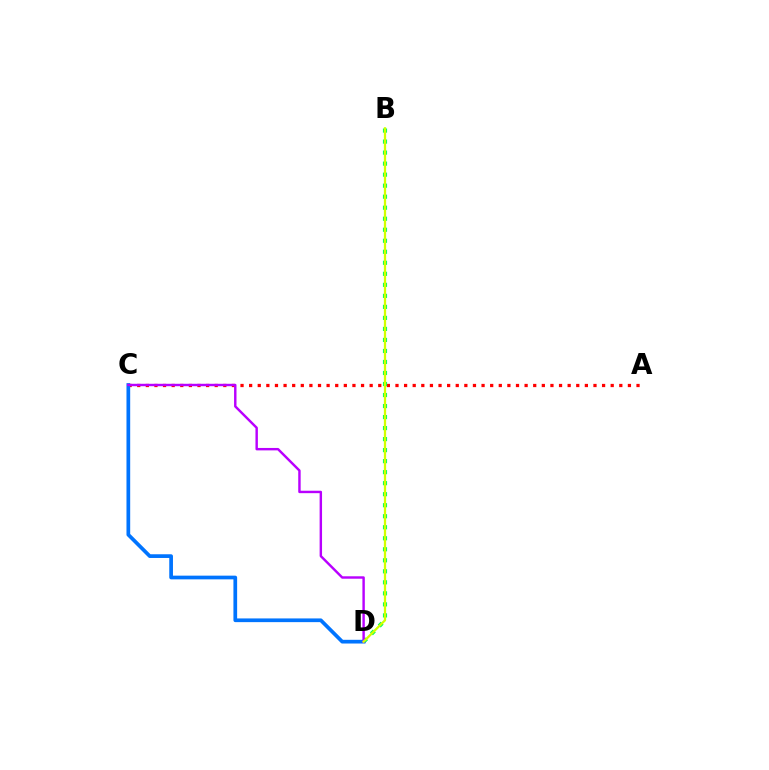{('A', 'C'): [{'color': '#ff0000', 'line_style': 'dotted', 'thickness': 2.34}], ('B', 'D'): [{'color': '#00ff5c', 'line_style': 'dotted', 'thickness': 2.99}, {'color': '#d1ff00', 'line_style': 'solid', 'thickness': 1.63}], ('C', 'D'): [{'color': '#0074ff', 'line_style': 'solid', 'thickness': 2.67}, {'color': '#b900ff', 'line_style': 'solid', 'thickness': 1.75}]}